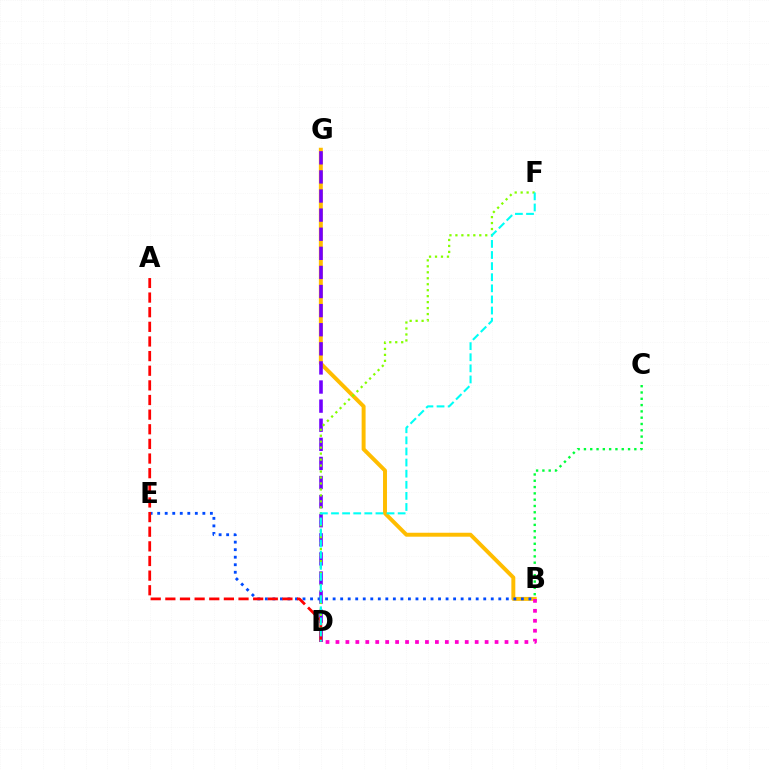{('B', 'G'): [{'color': '#ffbd00', 'line_style': 'solid', 'thickness': 2.84}], ('B', 'D'): [{'color': '#ff00cf', 'line_style': 'dotted', 'thickness': 2.7}], ('B', 'C'): [{'color': '#00ff39', 'line_style': 'dotted', 'thickness': 1.71}], ('D', 'G'): [{'color': '#7200ff', 'line_style': 'dashed', 'thickness': 2.59}], ('D', 'F'): [{'color': '#84ff00', 'line_style': 'dotted', 'thickness': 1.62}, {'color': '#00fff6', 'line_style': 'dashed', 'thickness': 1.51}], ('B', 'E'): [{'color': '#004bff', 'line_style': 'dotted', 'thickness': 2.05}], ('A', 'D'): [{'color': '#ff0000', 'line_style': 'dashed', 'thickness': 1.99}]}